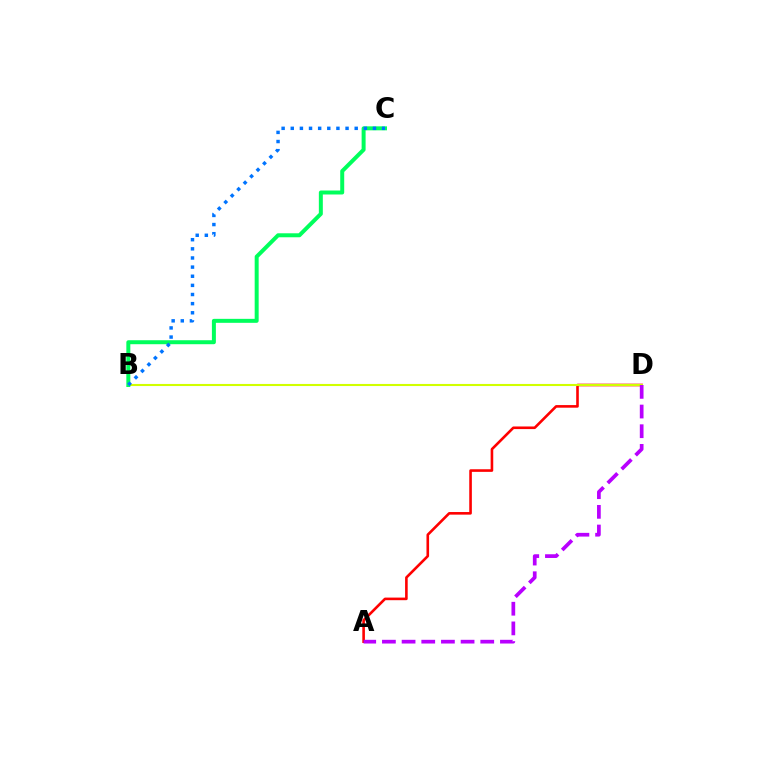{('A', 'D'): [{'color': '#ff0000', 'line_style': 'solid', 'thickness': 1.88}, {'color': '#b900ff', 'line_style': 'dashed', 'thickness': 2.67}], ('B', 'D'): [{'color': '#d1ff00', 'line_style': 'solid', 'thickness': 1.51}], ('B', 'C'): [{'color': '#00ff5c', 'line_style': 'solid', 'thickness': 2.87}, {'color': '#0074ff', 'line_style': 'dotted', 'thickness': 2.48}]}